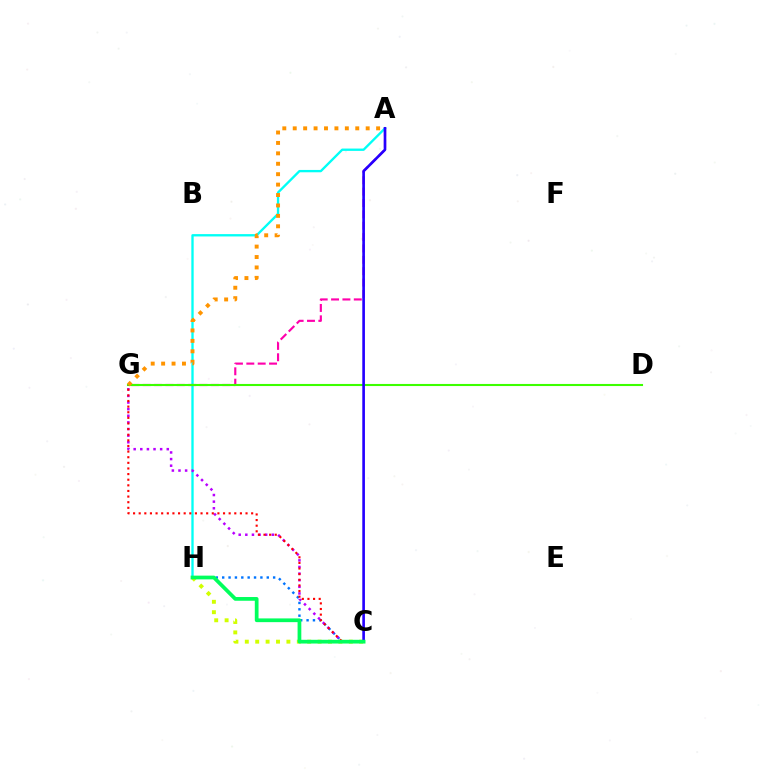{('C', 'H'): [{'color': '#d1ff00', 'line_style': 'dotted', 'thickness': 2.83}, {'color': '#0074ff', 'line_style': 'dotted', 'thickness': 1.73}, {'color': '#00ff5c', 'line_style': 'solid', 'thickness': 2.69}], ('A', 'H'): [{'color': '#00fff6', 'line_style': 'solid', 'thickness': 1.68}], ('A', 'G'): [{'color': '#ff00ac', 'line_style': 'dashed', 'thickness': 1.54}, {'color': '#ff9400', 'line_style': 'dotted', 'thickness': 2.83}], ('C', 'G'): [{'color': '#b900ff', 'line_style': 'dotted', 'thickness': 1.8}, {'color': '#ff0000', 'line_style': 'dotted', 'thickness': 1.53}], ('D', 'G'): [{'color': '#3dff00', 'line_style': 'solid', 'thickness': 1.51}], ('A', 'C'): [{'color': '#2500ff', 'line_style': 'solid', 'thickness': 1.91}]}